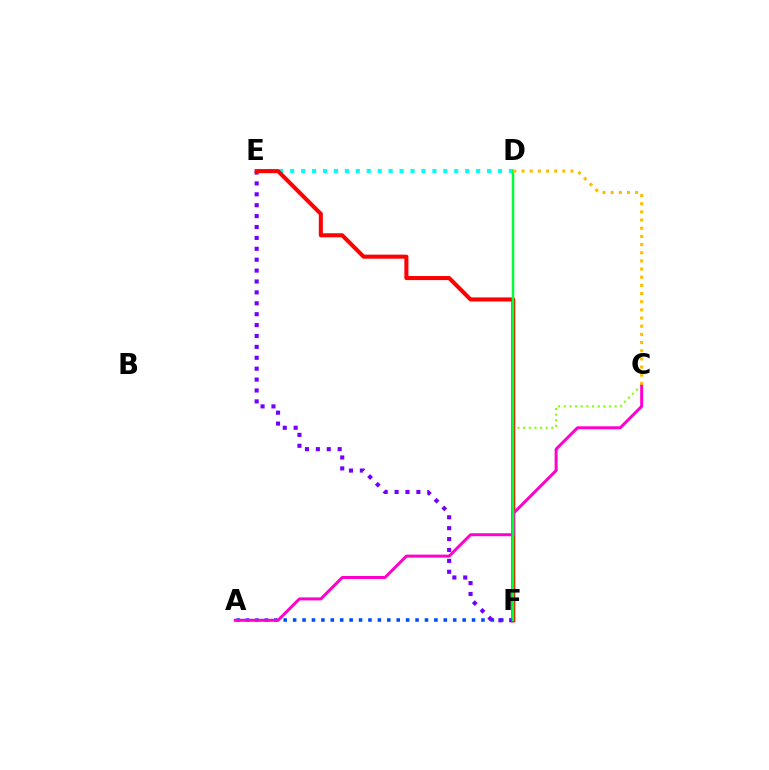{('A', 'F'): [{'color': '#004bff', 'line_style': 'dotted', 'thickness': 2.56}], ('E', 'F'): [{'color': '#7200ff', 'line_style': 'dotted', 'thickness': 2.96}, {'color': '#ff0000', 'line_style': 'solid', 'thickness': 2.92}], ('C', 'F'): [{'color': '#84ff00', 'line_style': 'dotted', 'thickness': 1.53}], ('D', 'E'): [{'color': '#00fff6', 'line_style': 'dotted', 'thickness': 2.97}], ('A', 'C'): [{'color': '#ff00cf', 'line_style': 'solid', 'thickness': 2.15}], ('D', 'F'): [{'color': '#00ff39', 'line_style': 'solid', 'thickness': 1.8}], ('C', 'D'): [{'color': '#ffbd00', 'line_style': 'dotted', 'thickness': 2.22}]}